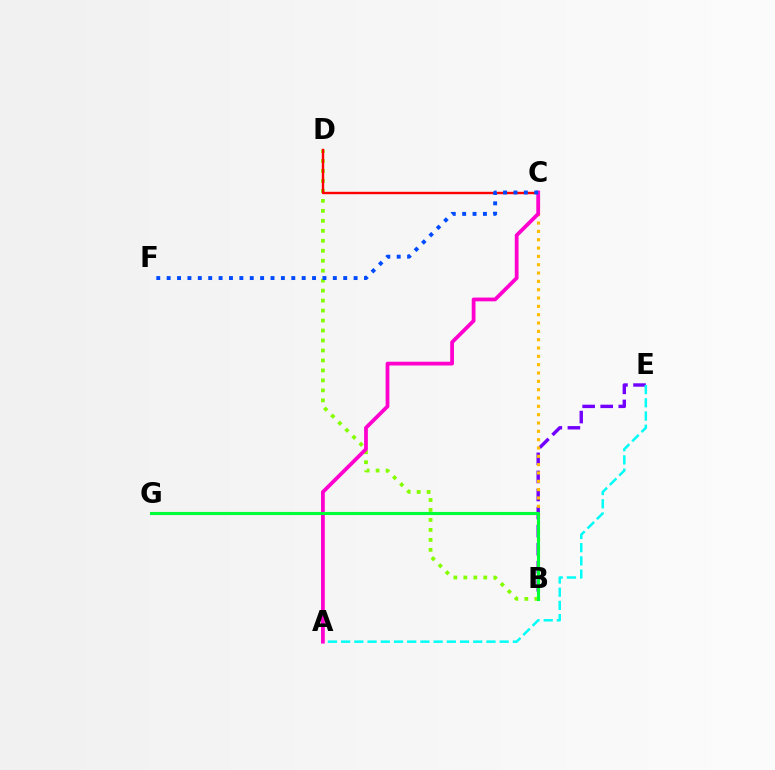{('B', 'E'): [{'color': '#7200ff', 'line_style': 'dashed', 'thickness': 2.45}], ('B', 'C'): [{'color': '#ffbd00', 'line_style': 'dotted', 'thickness': 2.26}], ('A', 'E'): [{'color': '#00fff6', 'line_style': 'dashed', 'thickness': 1.79}], ('B', 'D'): [{'color': '#84ff00', 'line_style': 'dotted', 'thickness': 2.71}], ('C', 'D'): [{'color': '#ff0000', 'line_style': 'solid', 'thickness': 1.73}], ('A', 'C'): [{'color': '#ff00cf', 'line_style': 'solid', 'thickness': 2.72}], ('C', 'F'): [{'color': '#004bff', 'line_style': 'dotted', 'thickness': 2.82}], ('B', 'G'): [{'color': '#00ff39', 'line_style': 'solid', 'thickness': 2.23}]}